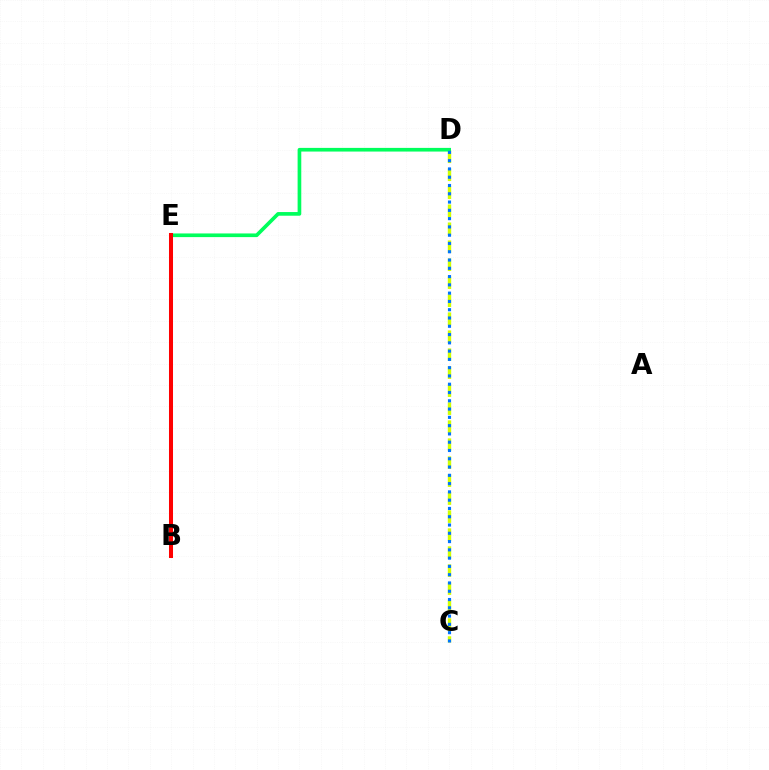{('C', 'D'): [{'color': '#d1ff00', 'line_style': 'dashed', 'thickness': 2.44}, {'color': '#0074ff', 'line_style': 'dotted', 'thickness': 2.25}], ('B', 'E'): [{'color': '#b900ff', 'line_style': 'dashed', 'thickness': 2.02}, {'color': '#ff0000', 'line_style': 'solid', 'thickness': 2.9}], ('D', 'E'): [{'color': '#00ff5c', 'line_style': 'solid', 'thickness': 2.64}]}